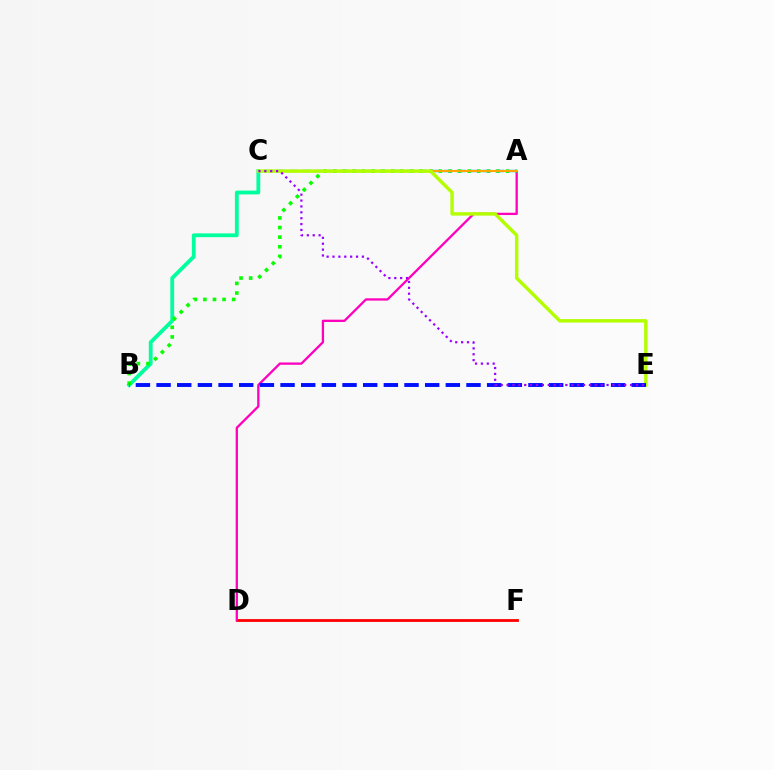{('D', 'F'): [{'color': '#ff0000', 'line_style': 'solid', 'thickness': 2.03}], ('B', 'C'): [{'color': '#00ff9d', 'line_style': 'solid', 'thickness': 2.74}], ('A', 'D'): [{'color': '#ff00bd', 'line_style': 'solid', 'thickness': 1.65}], ('A', 'B'): [{'color': '#08ff00', 'line_style': 'dotted', 'thickness': 2.61}], ('A', 'C'): [{'color': '#00b5ff', 'line_style': 'dashed', 'thickness': 1.75}, {'color': '#ffa500', 'line_style': 'solid', 'thickness': 1.51}], ('C', 'E'): [{'color': '#b3ff00', 'line_style': 'solid', 'thickness': 2.47}, {'color': '#9b00ff', 'line_style': 'dotted', 'thickness': 1.6}], ('B', 'E'): [{'color': '#0010ff', 'line_style': 'dashed', 'thickness': 2.81}]}